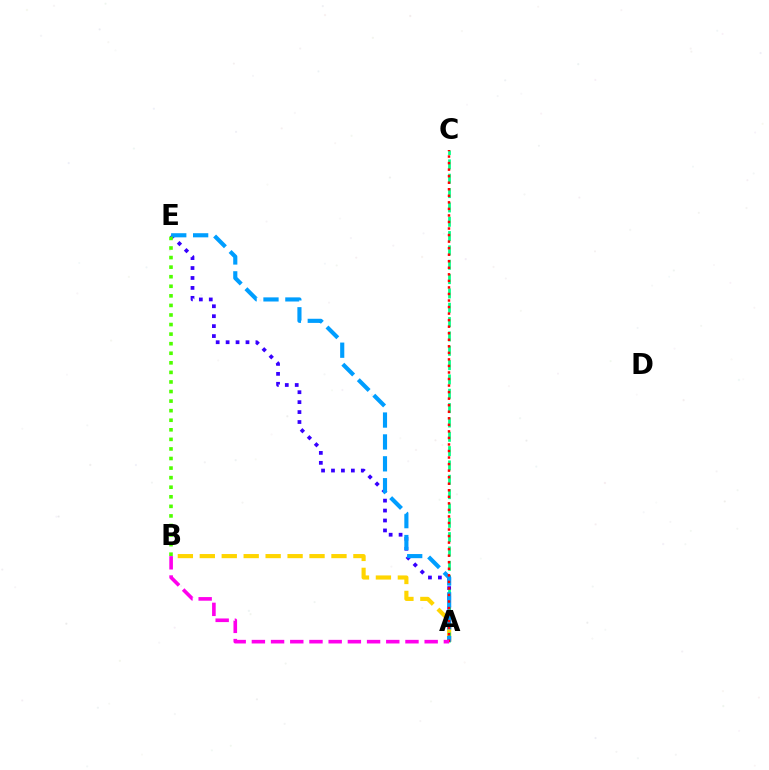{('A', 'E'): [{'color': '#3700ff', 'line_style': 'dotted', 'thickness': 2.7}, {'color': '#009eff', 'line_style': 'dashed', 'thickness': 2.97}], ('A', 'B'): [{'color': '#ffd500', 'line_style': 'dashed', 'thickness': 2.98}, {'color': '#ff00ed', 'line_style': 'dashed', 'thickness': 2.61}], ('A', 'C'): [{'color': '#00ff86', 'line_style': 'dashed', 'thickness': 1.95}, {'color': '#ff0000', 'line_style': 'dotted', 'thickness': 1.78}], ('B', 'E'): [{'color': '#4fff00', 'line_style': 'dotted', 'thickness': 2.6}]}